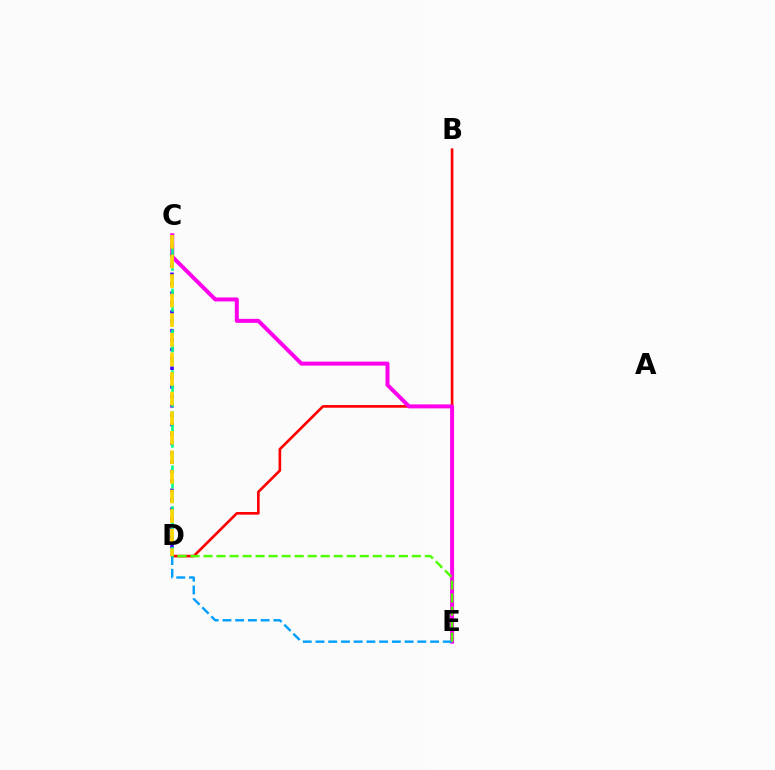{('B', 'D'): [{'color': '#ff0000', 'line_style': 'solid', 'thickness': 1.91}], ('C', 'E'): [{'color': '#ff00ed', 'line_style': 'solid', 'thickness': 2.87}], ('C', 'D'): [{'color': '#3700ff', 'line_style': 'dotted', 'thickness': 2.55}, {'color': '#00ff86', 'line_style': 'dashed', 'thickness': 1.85}, {'color': '#ffd500', 'line_style': 'dashed', 'thickness': 2.66}], ('D', 'E'): [{'color': '#009eff', 'line_style': 'dashed', 'thickness': 1.73}, {'color': '#4fff00', 'line_style': 'dashed', 'thickness': 1.77}]}